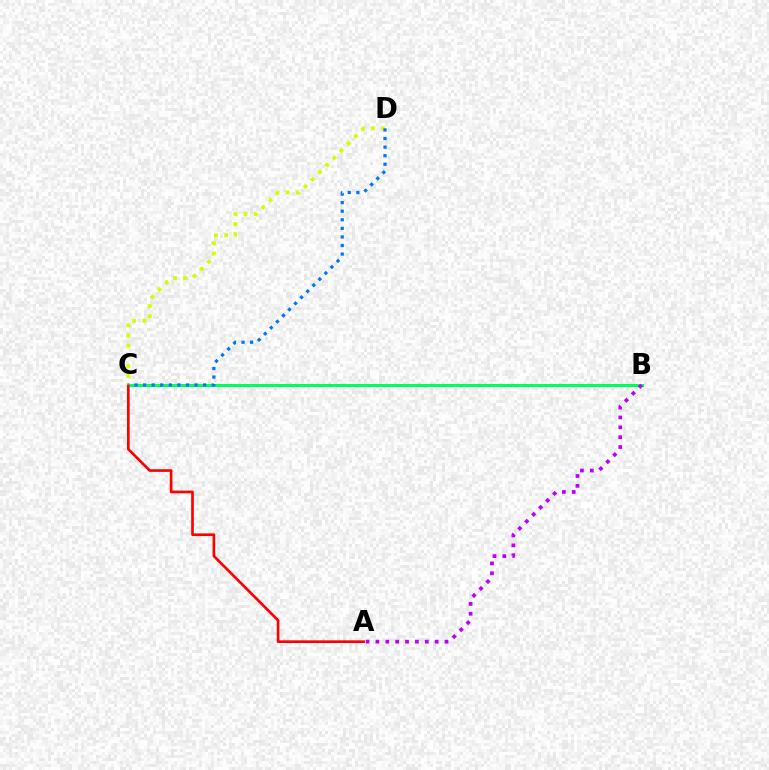{('B', 'C'): [{'color': '#00ff5c', 'line_style': 'solid', 'thickness': 2.17}], ('A', 'B'): [{'color': '#b900ff', 'line_style': 'dotted', 'thickness': 2.68}], ('A', 'C'): [{'color': '#ff0000', 'line_style': 'solid', 'thickness': 1.91}], ('C', 'D'): [{'color': '#d1ff00', 'line_style': 'dotted', 'thickness': 2.76}, {'color': '#0074ff', 'line_style': 'dotted', 'thickness': 2.33}]}